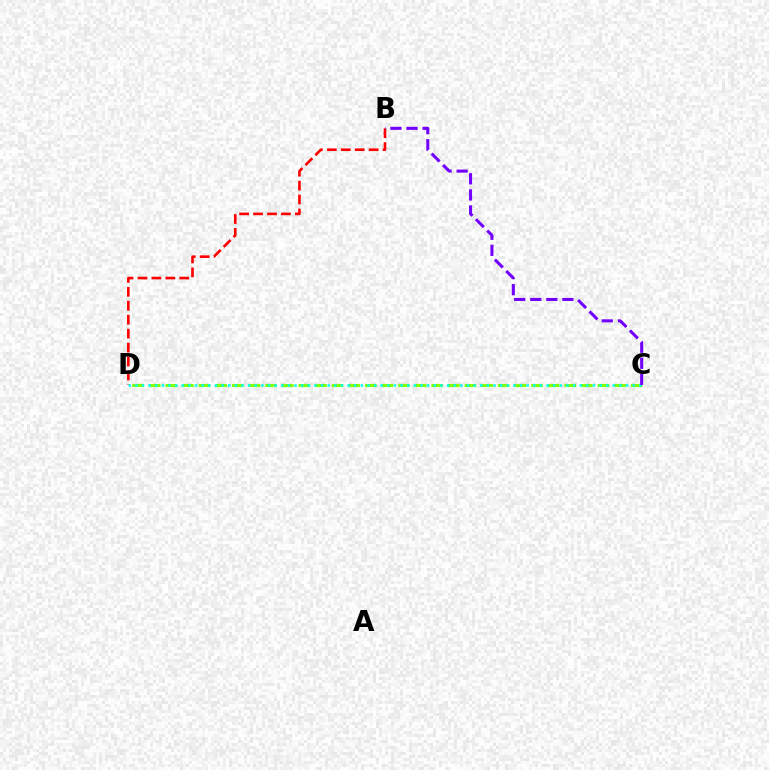{('B', 'D'): [{'color': '#ff0000', 'line_style': 'dashed', 'thickness': 1.89}], ('C', 'D'): [{'color': '#84ff00', 'line_style': 'dashed', 'thickness': 2.26}, {'color': '#00fff6', 'line_style': 'dotted', 'thickness': 1.8}], ('B', 'C'): [{'color': '#7200ff', 'line_style': 'dashed', 'thickness': 2.18}]}